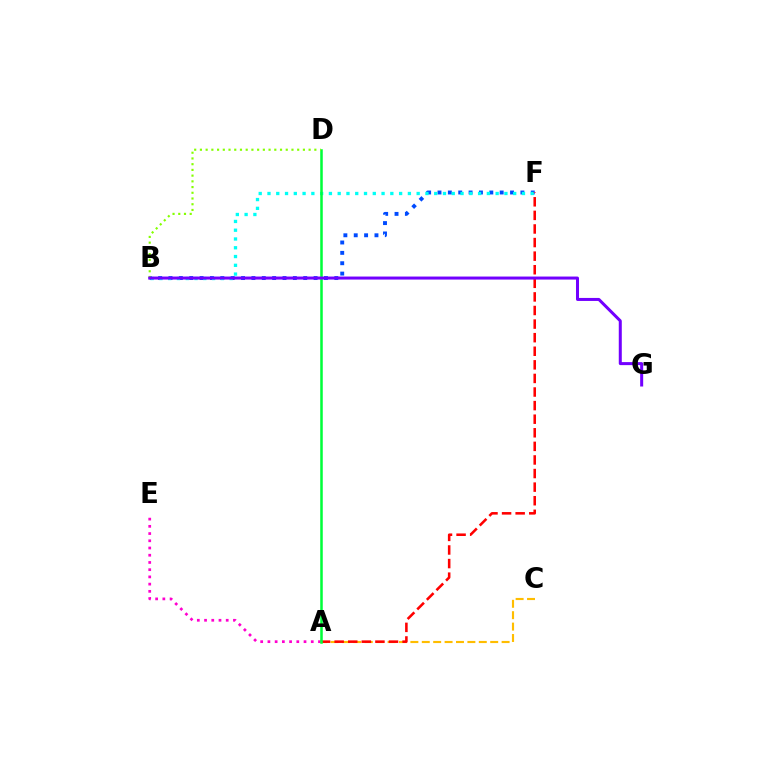{('A', 'E'): [{'color': '#ff00cf', 'line_style': 'dotted', 'thickness': 1.96}], ('B', 'F'): [{'color': '#004bff', 'line_style': 'dotted', 'thickness': 2.82}, {'color': '#00fff6', 'line_style': 'dotted', 'thickness': 2.38}], ('A', 'C'): [{'color': '#ffbd00', 'line_style': 'dashed', 'thickness': 1.55}], ('A', 'F'): [{'color': '#ff0000', 'line_style': 'dashed', 'thickness': 1.85}], ('A', 'D'): [{'color': '#00ff39', 'line_style': 'solid', 'thickness': 1.82}], ('B', 'D'): [{'color': '#84ff00', 'line_style': 'dotted', 'thickness': 1.55}], ('B', 'G'): [{'color': '#7200ff', 'line_style': 'solid', 'thickness': 2.17}]}